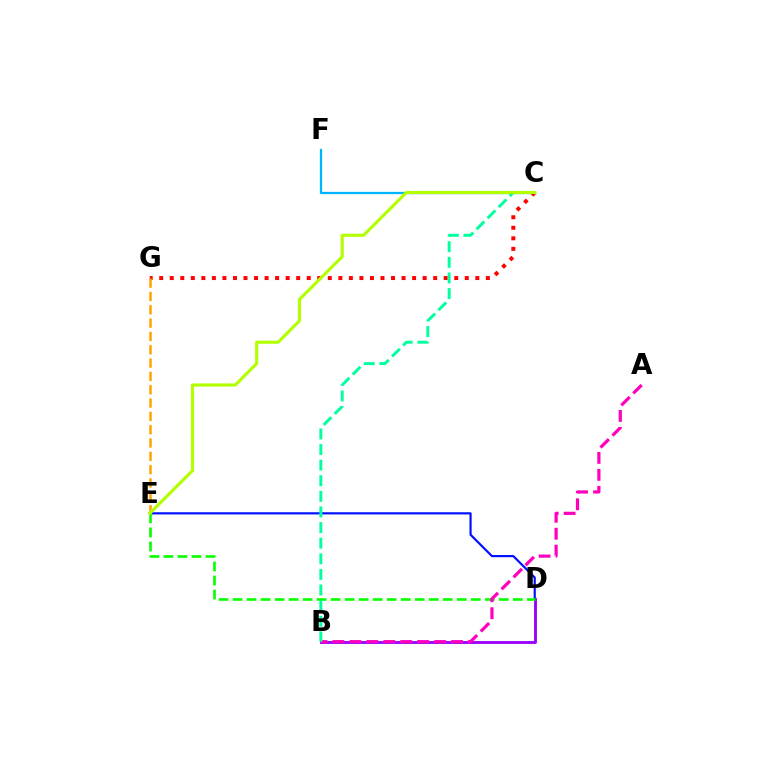{('C', 'F'): [{'color': '#00b5ff', 'line_style': 'solid', 'thickness': 1.64}], ('B', 'D'): [{'color': '#9b00ff', 'line_style': 'solid', 'thickness': 2.07}], ('D', 'E'): [{'color': '#0010ff', 'line_style': 'solid', 'thickness': 1.57}, {'color': '#08ff00', 'line_style': 'dashed', 'thickness': 1.9}], ('C', 'G'): [{'color': '#ff0000', 'line_style': 'dotted', 'thickness': 2.86}], ('E', 'G'): [{'color': '#ffa500', 'line_style': 'dashed', 'thickness': 1.81}], ('A', 'B'): [{'color': '#ff00bd', 'line_style': 'dashed', 'thickness': 2.3}], ('B', 'C'): [{'color': '#00ff9d', 'line_style': 'dashed', 'thickness': 2.12}], ('C', 'E'): [{'color': '#b3ff00', 'line_style': 'solid', 'thickness': 2.26}]}